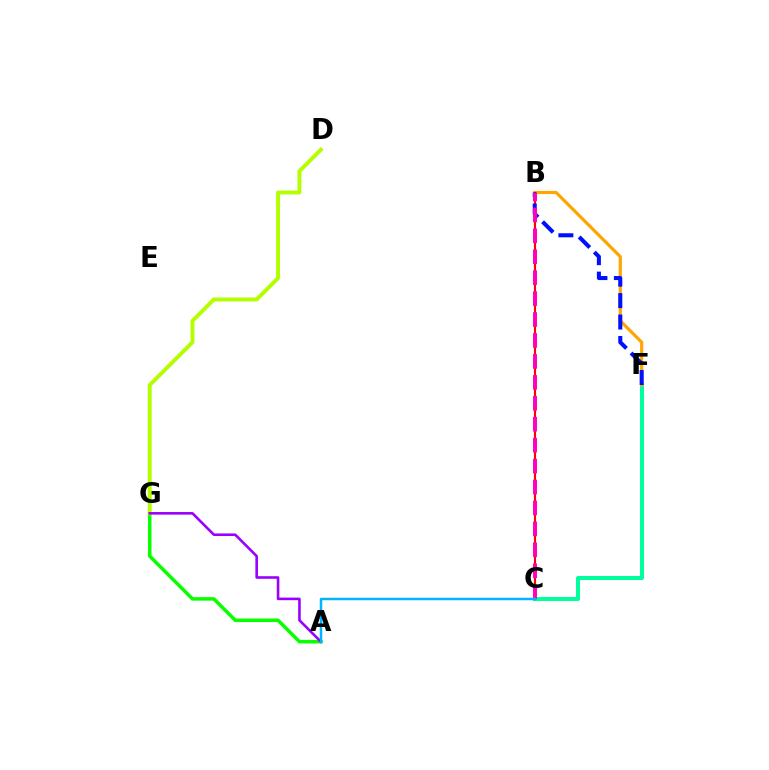{('C', 'F'): [{'color': '#00ff9d', 'line_style': 'solid', 'thickness': 2.87}], ('B', 'F'): [{'color': '#ffa500', 'line_style': 'solid', 'thickness': 2.29}, {'color': '#0010ff', 'line_style': 'dashed', 'thickness': 2.91}], ('A', 'G'): [{'color': '#08ff00', 'line_style': 'solid', 'thickness': 2.52}, {'color': '#9b00ff', 'line_style': 'solid', 'thickness': 1.87}], ('B', 'C'): [{'color': '#ff0000', 'line_style': 'solid', 'thickness': 1.53}, {'color': '#ff00bd', 'line_style': 'dashed', 'thickness': 2.84}], ('D', 'G'): [{'color': '#b3ff00', 'line_style': 'solid', 'thickness': 2.82}], ('A', 'C'): [{'color': '#00b5ff', 'line_style': 'solid', 'thickness': 1.78}]}